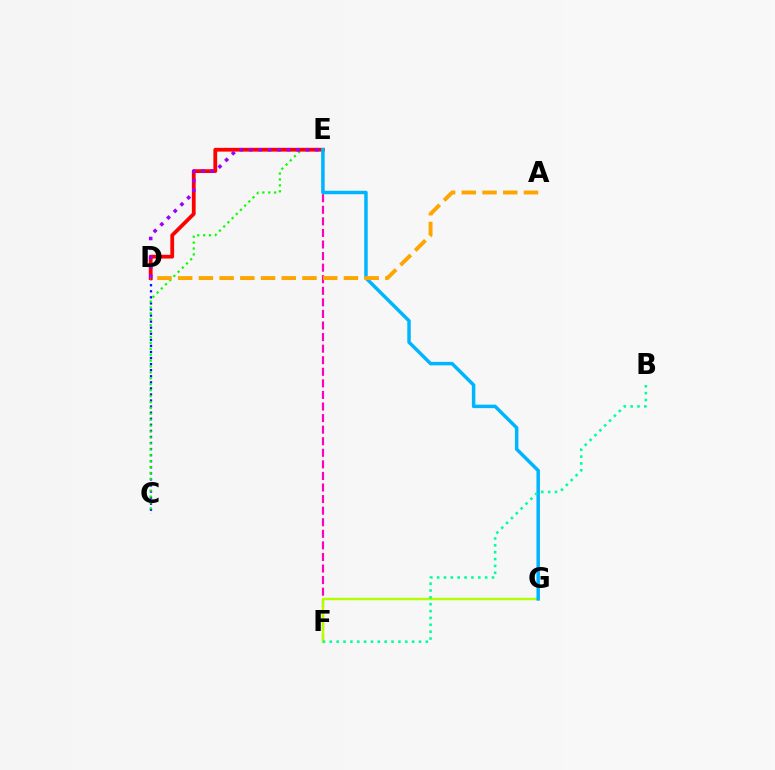{('E', 'F'): [{'color': '#ff00bd', 'line_style': 'dashed', 'thickness': 1.57}], ('F', 'G'): [{'color': '#b3ff00', 'line_style': 'solid', 'thickness': 1.74}], ('C', 'D'): [{'color': '#0010ff', 'line_style': 'dotted', 'thickness': 1.65}], ('C', 'E'): [{'color': '#08ff00', 'line_style': 'dotted', 'thickness': 1.61}], ('D', 'E'): [{'color': '#ff0000', 'line_style': 'solid', 'thickness': 2.71}, {'color': '#9b00ff', 'line_style': 'dotted', 'thickness': 2.57}], ('E', 'G'): [{'color': '#00b5ff', 'line_style': 'solid', 'thickness': 2.51}], ('B', 'F'): [{'color': '#00ff9d', 'line_style': 'dotted', 'thickness': 1.86}], ('A', 'D'): [{'color': '#ffa500', 'line_style': 'dashed', 'thickness': 2.81}]}